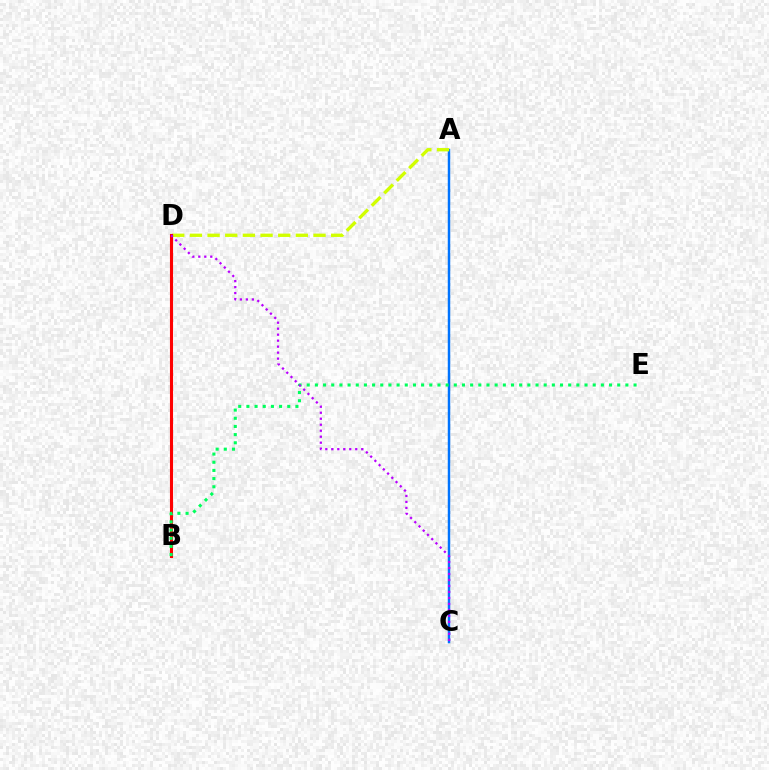{('A', 'C'): [{'color': '#0074ff', 'line_style': 'solid', 'thickness': 1.78}], ('A', 'D'): [{'color': '#d1ff00', 'line_style': 'dashed', 'thickness': 2.4}], ('B', 'D'): [{'color': '#ff0000', 'line_style': 'solid', 'thickness': 2.23}], ('B', 'E'): [{'color': '#00ff5c', 'line_style': 'dotted', 'thickness': 2.22}], ('C', 'D'): [{'color': '#b900ff', 'line_style': 'dotted', 'thickness': 1.63}]}